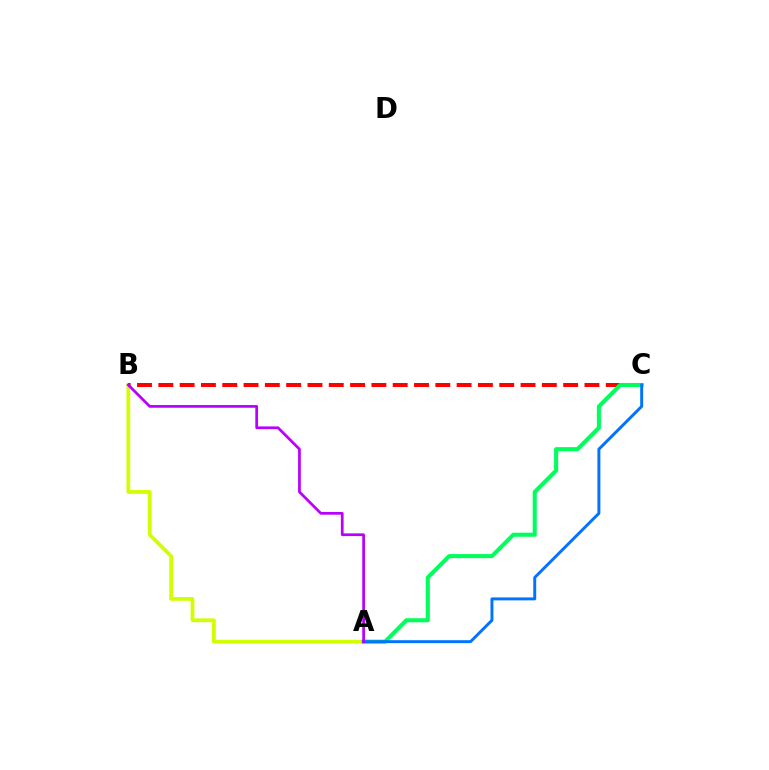{('A', 'B'): [{'color': '#d1ff00', 'line_style': 'solid', 'thickness': 2.7}, {'color': '#b900ff', 'line_style': 'solid', 'thickness': 1.96}], ('B', 'C'): [{'color': '#ff0000', 'line_style': 'dashed', 'thickness': 2.89}], ('A', 'C'): [{'color': '#00ff5c', 'line_style': 'solid', 'thickness': 2.93}, {'color': '#0074ff', 'line_style': 'solid', 'thickness': 2.13}]}